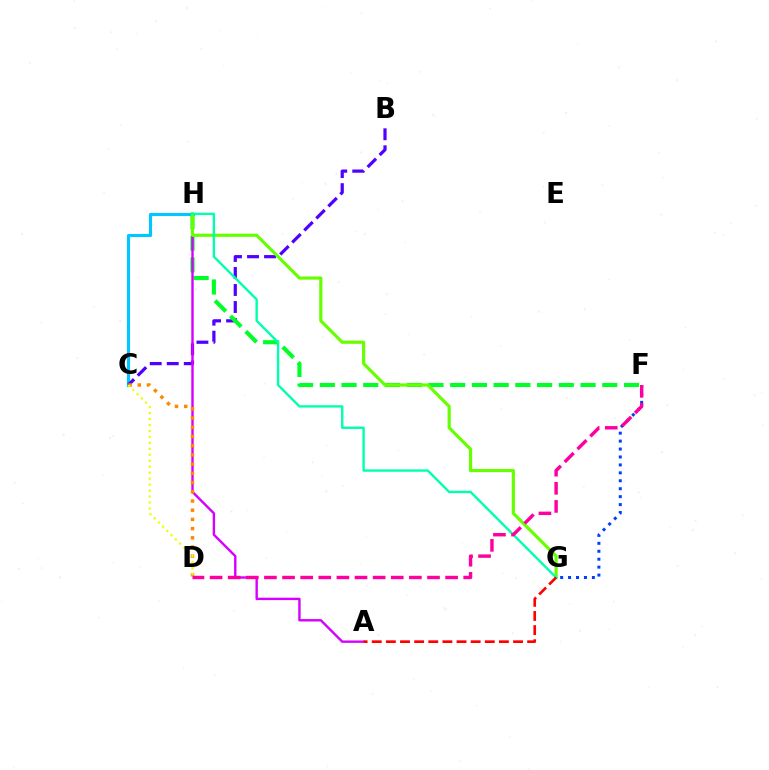{('C', 'H'): [{'color': '#00c7ff', 'line_style': 'solid', 'thickness': 2.25}], ('B', 'C'): [{'color': '#4f00ff', 'line_style': 'dashed', 'thickness': 2.31}], ('F', 'H'): [{'color': '#00ff27', 'line_style': 'dashed', 'thickness': 2.95}], ('A', 'H'): [{'color': '#d600ff', 'line_style': 'solid', 'thickness': 1.73}], ('C', 'D'): [{'color': '#ff8800', 'line_style': 'dotted', 'thickness': 2.5}, {'color': '#eeff00', 'line_style': 'dotted', 'thickness': 1.62}], ('G', 'H'): [{'color': '#66ff00', 'line_style': 'solid', 'thickness': 2.29}, {'color': '#00ffaf', 'line_style': 'solid', 'thickness': 1.71}], ('F', 'G'): [{'color': '#003fff', 'line_style': 'dotted', 'thickness': 2.16}], ('D', 'F'): [{'color': '#ff00a0', 'line_style': 'dashed', 'thickness': 2.46}], ('A', 'G'): [{'color': '#ff0000', 'line_style': 'dashed', 'thickness': 1.92}]}